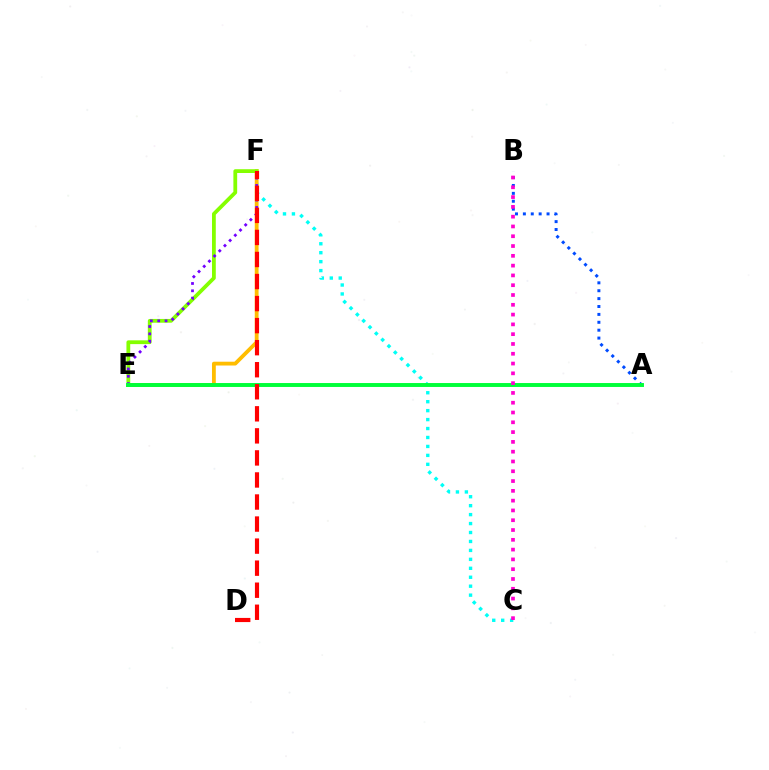{('C', 'F'): [{'color': '#00fff6', 'line_style': 'dotted', 'thickness': 2.43}], ('E', 'F'): [{'color': '#ffbd00', 'line_style': 'solid', 'thickness': 2.74}, {'color': '#84ff00', 'line_style': 'solid', 'thickness': 2.72}, {'color': '#7200ff', 'line_style': 'dotted', 'thickness': 1.99}], ('A', 'B'): [{'color': '#004bff', 'line_style': 'dotted', 'thickness': 2.14}], ('A', 'E'): [{'color': '#00ff39', 'line_style': 'solid', 'thickness': 2.82}], ('D', 'F'): [{'color': '#ff0000', 'line_style': 'dashed', 'thickness': 3.0}], ('B', 'C'): [{'color': '#ff00cf', 'line_style': 'dotted', 'thickness': 2.66}]}